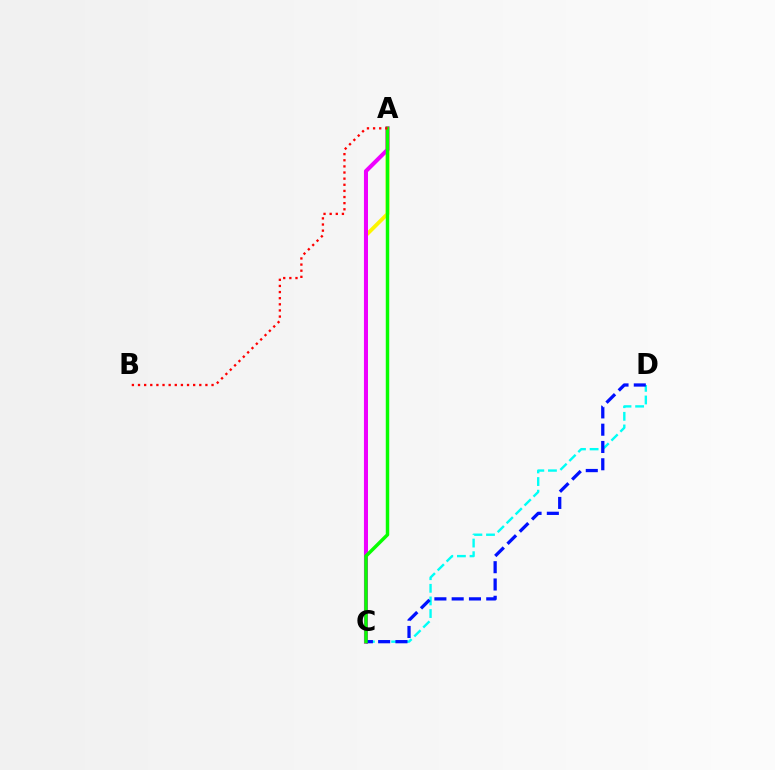{('A', 'C'): [{'color': '#fcf500', 'line_style': 'solid', 'thickness': 2.72}, {'color': '#ee00ff', 'line_style': 'solid', 'thickness': 2.92}, {'color': '#08ff00', 'line_style': 'solid', 'thickness': 2.49}], ('C', 'D'): [{'color': '#00fff6', 'line_style': 'dashed', 'thickness': 1.71}, {'color': '#0010ff', 'line_style': 'dashed', 'thickness': 2.35}], ('A', 'B'): [{'color': '#ff0000', 'line_style': 'dotted', 'thickness': 1.66}]}